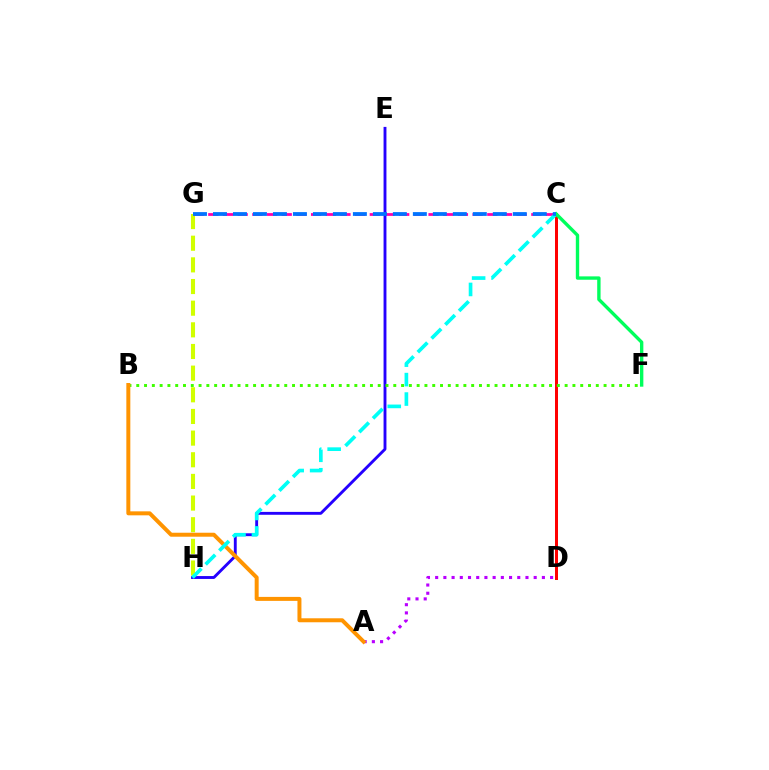{('G', 'H'): [{'color': '#d1ff00', 'line_style': 'dashed', 'thickness': 2.94}], ('C', 'G'): [{'color': '#ff00ac', 'line_style': 'dashed', 'thickness': 1.99}, {'color': '#0074ff', 'line_style': 'dashed', 'thickness': 2.72}], ('C', 'D'): [{'color': '#ff0000', 'line_style': 'solid', 'thickness': 2.17}], ('E', 'H'): [{'color': '#2500ff', 'line_style': 'solid', 'thickness': 2.07}], ('A', 'D'): [{'color': '#b900ff', 'line_style': 'dotted', 'thickness': 2.23}], ('B', 'F'): [{'color': '#3dff00', 'line_style': 'dotted', 'thickness': 2.12}], ('A', 'B'): [{'color': '#ff9400', 'line_style': 'solid', 'thickness': 2.87}], ('C', 'H'): [{'color': '#00fff6', 'line_style': 'dashed', 'thickness': 2.64}], ('C', 'F'): [{'color': '#00ff5c', 'line_style': 'solid', 'thickness': 2.43}]}